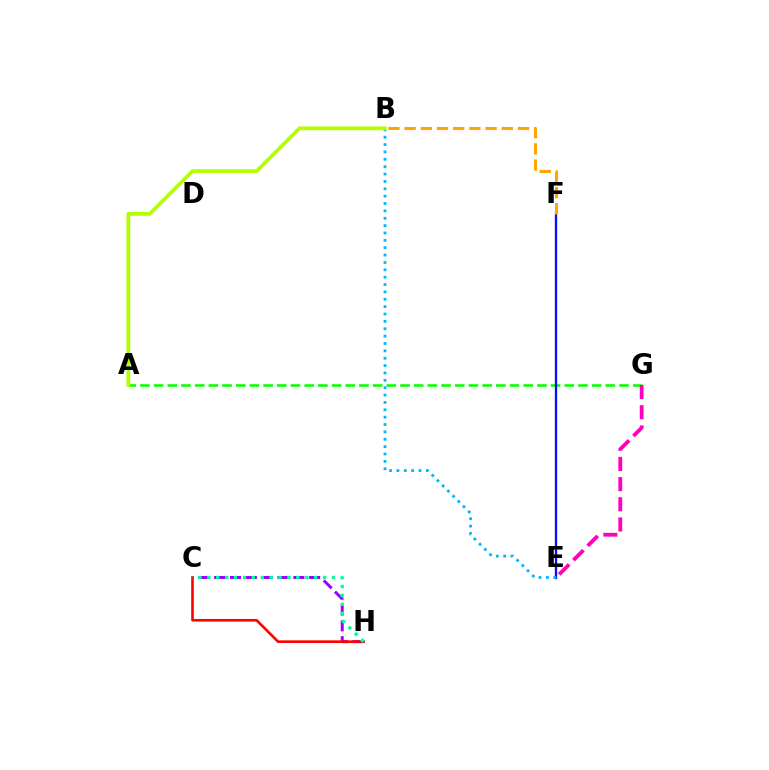{('C', 'H'): [{'color': '#9b00ff', 'line_style': 'dashed', 'thickness': 2.15}, {'color': '#ff0000', 'line_style': 'solid', 'thickness': 1.89}, {'color': '#00ff9d', 'line_style': 'dotted', 'thickness': 2.42}], ('A', 'G'): [{'color': '#08ff00', 'line_style': 'dashed', 'thickness': 1.86}], ('E', 'F'): [{'color': '#0010ff', 'line_style': 'solid', 'thickness': 1.66}], ('B', 'F'): [{'color': '#ffa500', 'line_style': 'dashed', 'thickness': 2.2}], ('E', 'G'): [{'color': '#ff00bd', 'line_style': 'dashed', 'thickness': 2.74}], ('B', 'E'): [{'color': '#00b5ff', 'line_style': 'dotted', 'thickness': 2.0}], ('A', 'B'): [{'color': '#b3ff00', 'line_style': 'solid', 'thickness': 2.7}]}